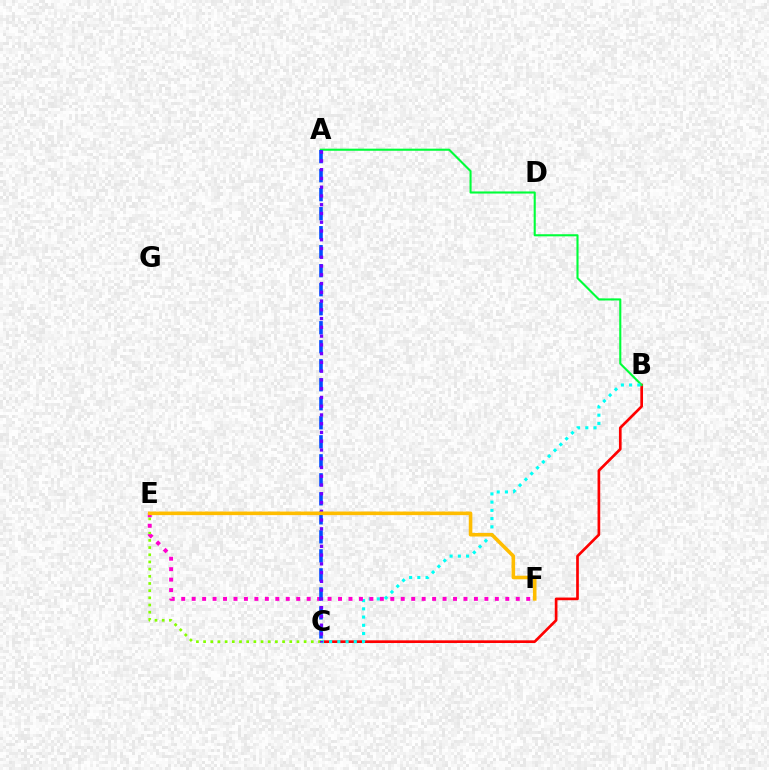{('B', 'C'): [{'color': '#ff0000', 'line_style': 'solid', 'thickness': 1.93}, {'color': '#00fff6', 'line_style': 'dotted', 'thickness': 2.24}], ('A', 'B'): [{'color': '#00ff39', 'line_style': 'solid', 'thickness': 1.52}], ('C', 'E'): [{'color': '#84ff00', 'line_style': 'dotted', 'thickness': 1.95}], ('E', 'F'): [{'color': '#ff00cf', 'line_style': 'dotted', 'thickness': 2.84}, {'color': '#ffbd00', 'line_style': 'solid', 'thickness': 2.58}], ('A', 'C'): [{'color': '#004bff', 'line_style': 'dashed', 'thickness': 2.58}, {'color': '#7200ff', 'line_style': 'dotted', 'thickness': 2.38}]}